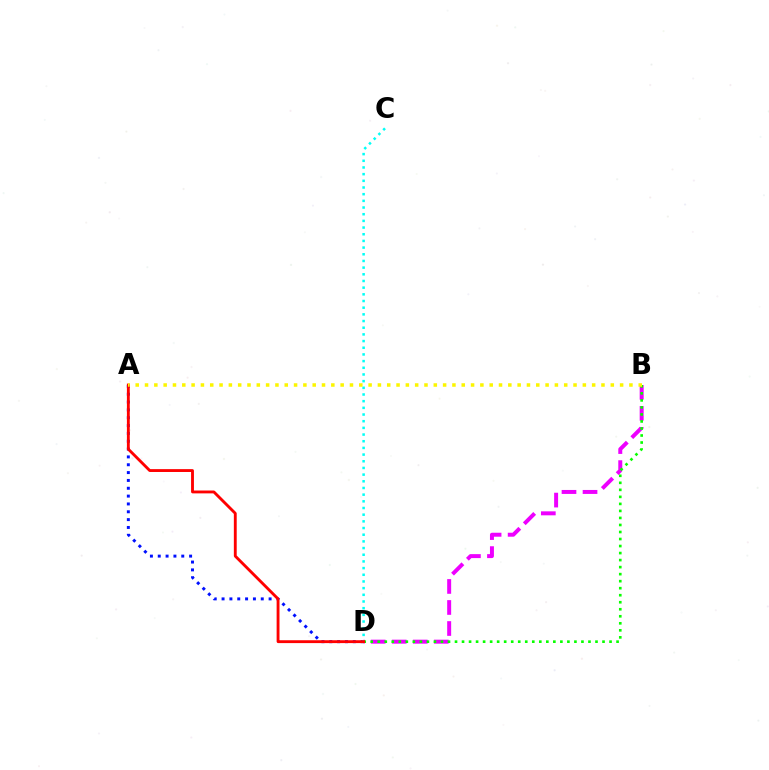{('A', 'D'): [{'color': '#0010ff', 'line_style': 'dotted', 'thickness': 2.13}, {'color': '#ff0000', 'line_style': 'solid', 'thickness': 2.06}], ('C', 'D'): [{'color': '#00fff6', 'line_style': 'dotted', 'thickness': 1.81}], ('B', 'D'): [{'color': '#ee00ff', 'line_style': 'dashed', 'thickness': 2.86}, {'color': '#08ff00', 'line_style': 'dotted', 'thickness': 1.91}], ('A', 'B'): [{'color': '#fcf500', 'line_style': 'dotted', 'thickness': 2.53}]}